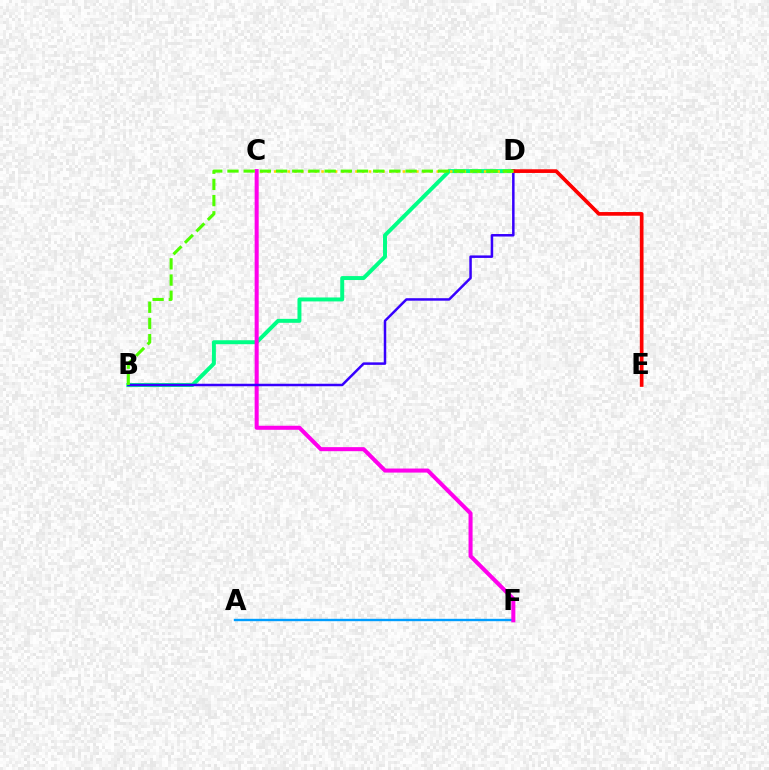{('B', 'D'): [{'color': '#00ff86', 'line_style': 'solid', 'thickness': 2.85}, {'color': '#3700ff', 'line_style': 'solid', 'thickness': 1.8}, {'color': '#4fff00', 'line_style': 'dashed', 'thickness': 2.2}], ('A', 'F'): [{'color': '#009eff', 'line_style': 'solid', 'thickness': 1.71}], ('C', 'F'): [{'color': '#ff00ed', 'line_style': 'solid', 'thickness': 2.91}], ('D', 'E'): [{'color': '#ff0000', 'line_style': 'solid', 'thickness': 2.65}], ('C', 'D'): [{'color': '#ffd500', 'line_style': 'dotted', 'thickness': 1.84}]}